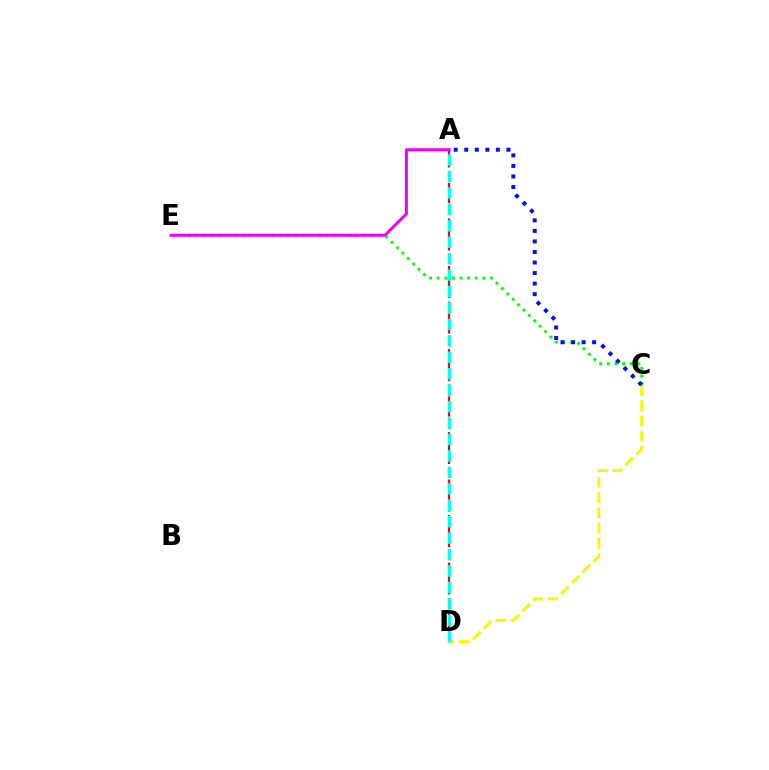{('A', 'D'): [{'color': '#ff0000', 'line_style': 'dashed', 'thickness': 1.61}, {'color': '#00fff6', 'line_style': 'dashed', 'thickness': 2.23}], ('C', 'D'): [{'color': '#fcf500', 'line_style': 'dashed', 'thickness': 2.07}], ('C', 'E'): [{'color': '#08ff00', 'line_style': 'dotted', 'thickness': 2.07}], ('A', 'C'): [{'color': '#0010ff', 'line_style': 'dotted', 'thickness': 2.87}], ('A', 'E'): [{'color': '#ee00ff', 'line_style': 'solid', 'thickness': 2.14}]}